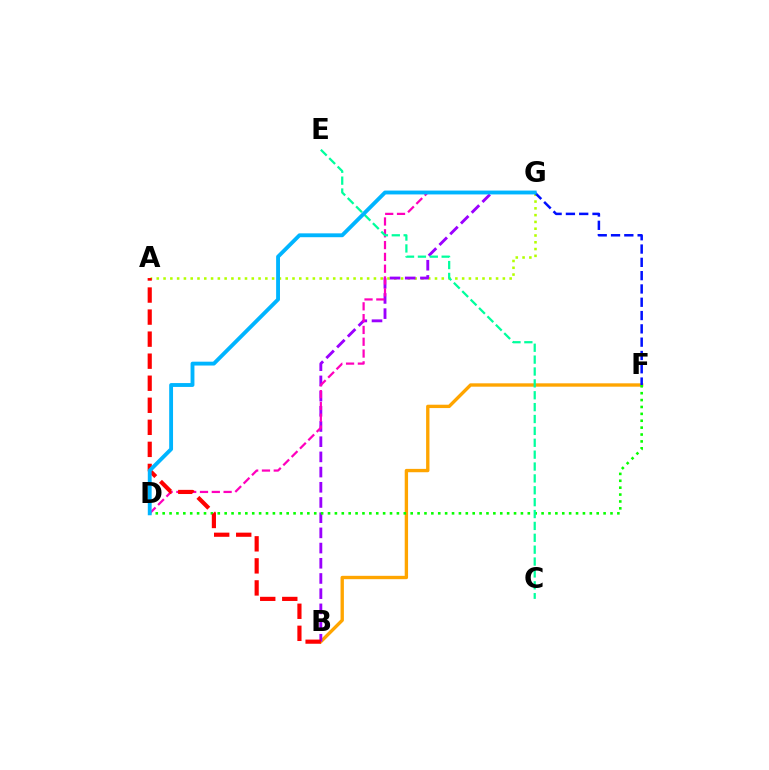{('B', 'F'): [{'color': '#ffa500', 'line_style': 'solid', 'thickness': 2.42}], ('A', 'G'): [{'color': '#b3ff00', 'line_style': 'dotted', 'thickness': 1.84}], ('F', 'G'): [{'color': '#0010ff', 'line_style': 'dashed', 'thickness': 1.81}], ('B', 'G'): [{'color': '#9b00ff', 'line_style': 'dashed', 'thickness': 2.06}], ('D', 'F'): [{'color': '#08ff00', 'line_style': 'dotted', 'thickness': 1.87}], ('D', 'G'): [{'color': '#ff00bd', 'line_style': 'dashed', 'thickness': 1.6}, {'color': '#00b5ff', 'line_style': 'solid', 'thickness': 2.78}], ('A', 'B'): [{'color': '#ff0000', 'line_style': 'dashed', 'thickness': 2.99}], ('C', 'E'): [{'color': '#00ff9d', 'line_style': 'dashed', 'thickness': 1.61}]}